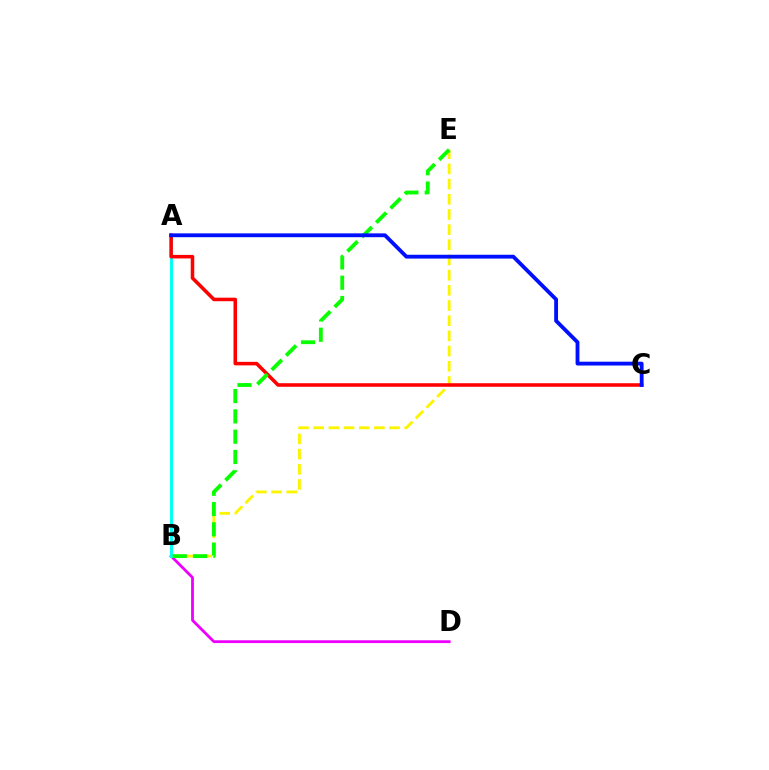{('B', 'D'): [{'color': '#ee00ff', 'line_style': 'solid', 'thickness': 2.02}], ('B', 'E'): [{'color': '#fcf500', 'line_style': 'dashed', 'thickness': 2.06}, {'color': '#08ff00', 'line_style': 'dashed', 'thickness': 2.76}], ('A', 'B'): [{'color': '#00fff6', 'line_style': 'solid', 'thickness': 2.13}], ('A', 'C'): [{'color': '#ff0000', 'line_style': 'solid', 'thickness': 2.55}, {'color': '#0010ff', 'line_style': 'solid', 'thickness': 2.76}]}